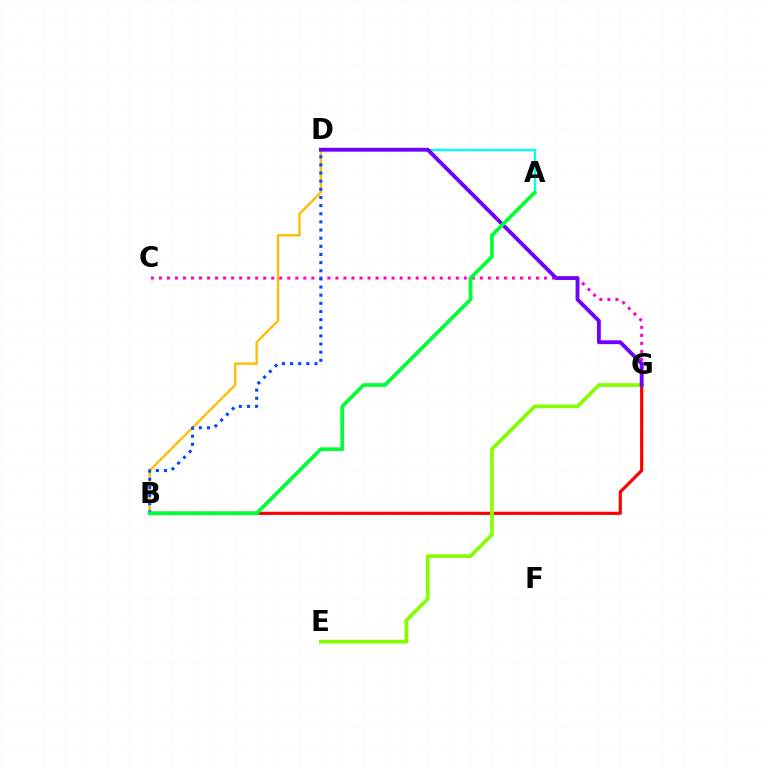{('B', 'G'): [{'color': '#ff0000', 'line_style': 'solid', 'thickness': 2.28}], ('A', 'D'): [{'color': '#00fff6', 'line_style': 'solid', 'thickness': 1.69}], ('B', 'D'): [{'color': '#ffbd00', 'line_style': 'solid', 'thickness': 1.7}, {'color': '#004bff', 'line_style': 'dotted', 'thickness': 2.21}], ('C', 'G'): [{'color': '#ff00cf', 'line_style': 'dotted', 'thickness': 2.18}], ('E', 'G'): [{'color': '#84ff00', 'line_style': 'solid', 'thickness': 2.64}], ('D', 'G'): [{'color': '#7200ff', 'line_style': 'solid', 'thickness': 2.77}], ('A', 'B'): [{'color': '#00ff39', 'line_style': 'solid', 'thickness': 2.68}]}